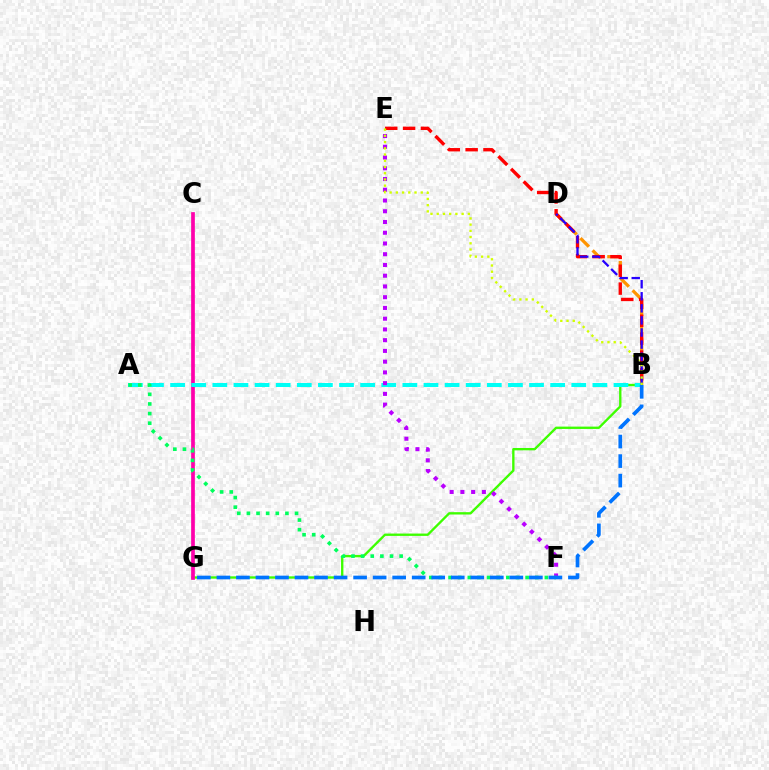{('B', 'G'): [{'color': '#3dff00', 'line_style': 'solid', 'thickness': 1.69}, {'color': '#0074ff', 'line_style': 'dashed', 'thickness': 2.65}], ('C', 'G'): [{'color': '#ff00ac', 'line_style': 'solid', 'thickness': 2.67}], ('B', 'D'): [{'color': '#ff9400', 'line_style': 'dashed', 'thickness': 2.35}, {'color': '#2500ff', 'line_style': 'dashed', 'thickness': 1.64}], ('A', 'B'): [{'color': '#00fff6', 'line_style': 'dashed', 'thickness': 2.87}], ('B', 'E'): [{'color': '#ff0000', 'line_style': 'dashed', 'thickness': 2.43}, {'color': '#d1ff00', 'line_style': 'dotted', 'thickness': 1.69}], ('E', 'F'): [{'color': '#b900ff', 'line_style': 'dotted', 'thickness': 2.92}], ('A', 'F'): [{'color': '#00ff5c', 'line_style': 'dotted', 'thickness': 2.62}]}